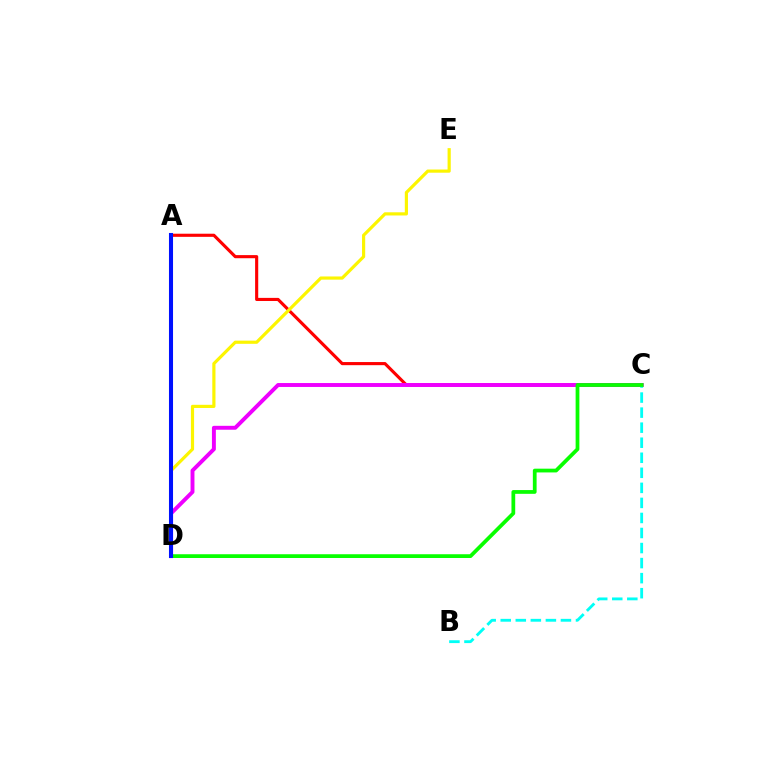{('A', 'C'): [{'color': '#ff0000', 'line_style': 'solid', 'thickness': 2.25}], ('C', 'D'): [{'color': '#ee00ff', 'line_style': 'solid', 'thickness': 2.82}, {'color': '#08ff00', 'line_style': 'solid', 'thickness': 2.7}], ('D', 'E'): [{'color': '#fcf500', 'line_style': 'solid', 'thickness': 2.29}], ('B', 'C'): [{'color': '#00fff6', 'line_style': 'dashed', 'thickness': 2.04}], ('A', 'D'): [{'color': '#0010ff', 'line_style': 'solid', 'thickness': 2.92}]}